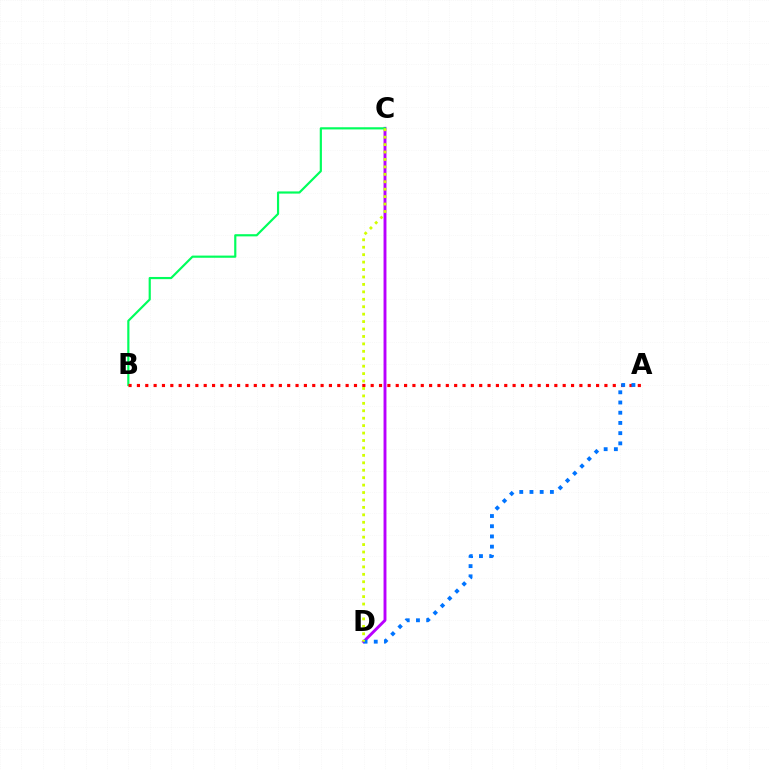{('C', 'D'): [{'color': '#b900ff', 'line_style': 'solid', 'thickness': 2.09}, {'color': '#d1ff00', 'line_style': 'dotted', 'thickness': 2.02}], ('B', 'C'): [{'color': '#00ff5c', 'line_style': 'solid', 'thickness': 1.57}], ('A', 'B'): [{'color': '#ff0000', 'line_style': 'dotted', 'thickness': 2.27}], ('A', 'D'): [{'color': '#0074ff', 'line_style': 'dotted', 'thickness': 2.77}]}